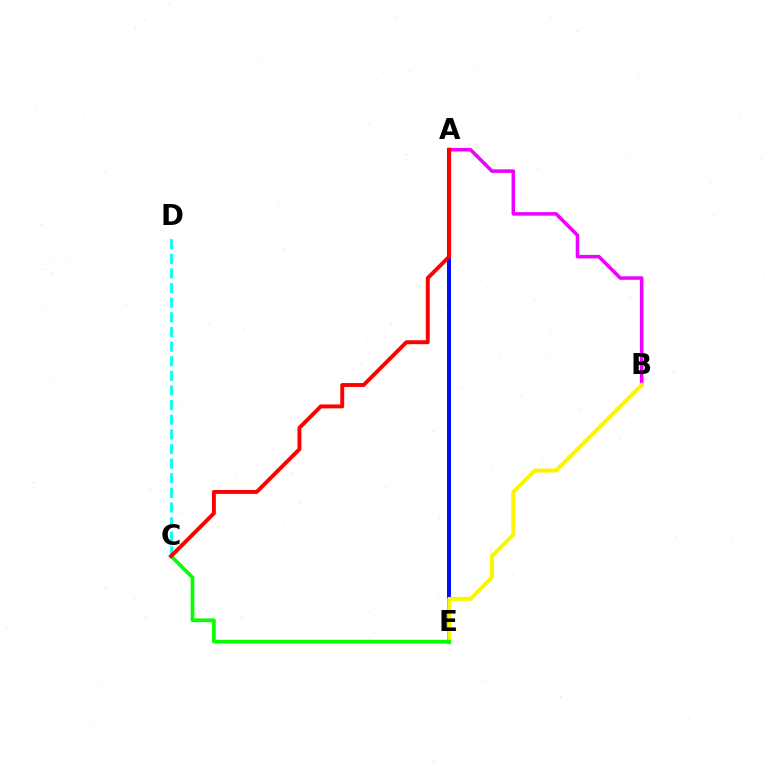{('A', 'B'): [{'color': '#ee00ff', 'line_style': 'solid', 'thickness': 2.54}], ('A', 'E'): [{'color': '#0010ff', 'line_style': 'solid', 'thickness': 2.88}], ('C', 'D'): [{'color': '#00fff6', 'line_style': 'dashed', 'thickness': 1.99}], ('B', 'E'): [{'color': '#fcf500', 'line_style': 'solid', 'thickness': 2.87}], ('C', 'E'): [{'color': '#08ff00', 'line_style': 'solid', 'thickness': 2.66}], ('A', 'C'): [{'color': '#ff0000', 'line_style': 'solid', 'thickness': 2.82}]}